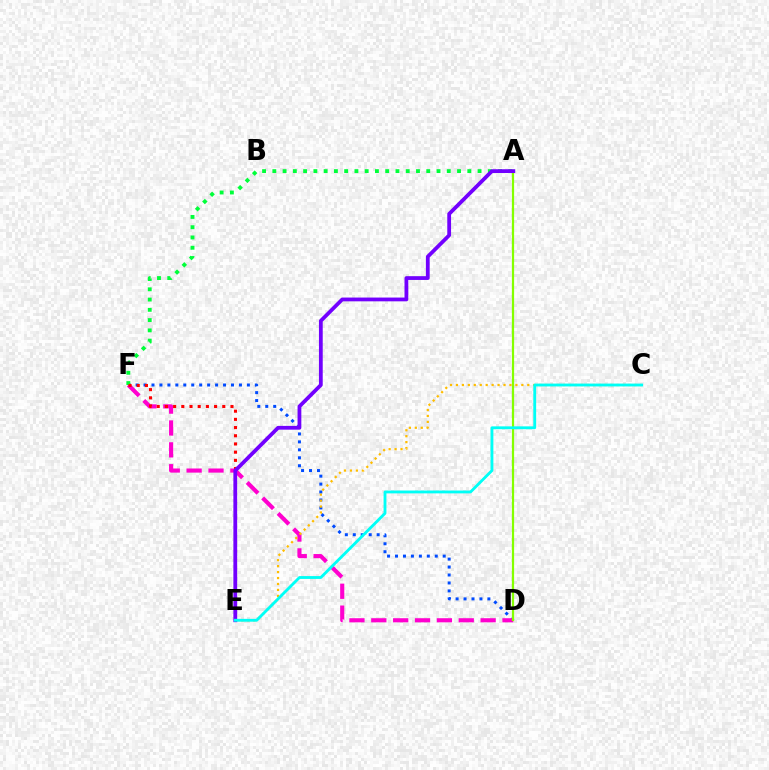{('D', 'F'): [{'color': '#004bff', 'line_style': 'dotted', 'thickness': 2.16}, {'color': '#ff00cf', 'line_style': 'dashed', 'thickness': 2.97}], ('A', 'F'): [{'color': '#00ff39', 'line_style': 'dotted', 'thickness': 2.79}], ('E', 'F'): [{'color': '#ff0000', 'line_style': 'dotted', 'thickness': 2.23}], ('C', 'E'): [{'color': '#ffbd00', 'line_style': 'dotted', 'thickness': 1.62}, {'color': '#00fff6', 'line_style': 'solid', 'thickness': 2.05}], ('A', 'D'): [{'color': '#84ff00', 'line_style': 'solid', 'thickness': 1.61}], ('A', 'E'): [{'color': '#7200ff', 'line_style': 'solid', 'thickness': 2.72}]}